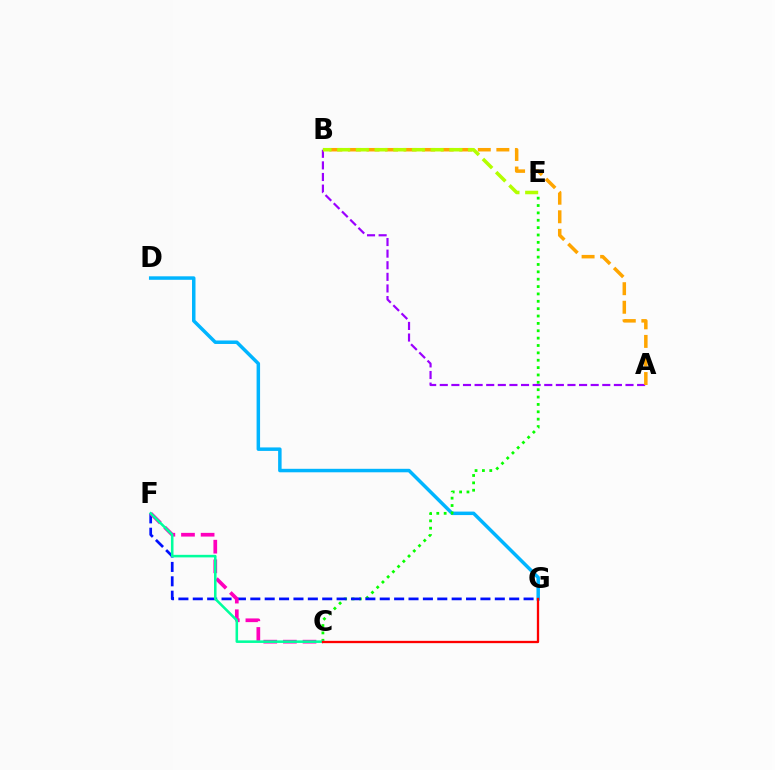{('D', 'G'): [{'color': '#00b5ff', 'line_style': 'solid', 'thickness': 2.51}], ('C', 'E'): [{'color': '#08ff00', 'line_style': 'dotted', 'thickness': 2.0}], ('A', 'B'): [{'color': '#9b00ff', 'line_style': 'dashed', 'thickness': 1.58}, {'color': '#ffa500', 'line_style': 'dashed', 'thickness': 2.52}], ('F', 'G'): [{'color': '#0010ff', 'line_style': 'dashed', 'thickness': 1.95}], ('C', 'F'): [{'color': '#ff00bd', 'line_style': 'dashed', 'thickness': 2.67}, {'color': '#00ff9d', 'line_style': 'solid', 'thickness': 1.84}], ('B', 'E'): [{'color': '#b3ff00', 'line_style': 'dashed', 'thickness': 2.54}], ('C', 'G'): [{'color': '#ff0000', 'line_style': 'solid', 'thickness': 1.66}]}